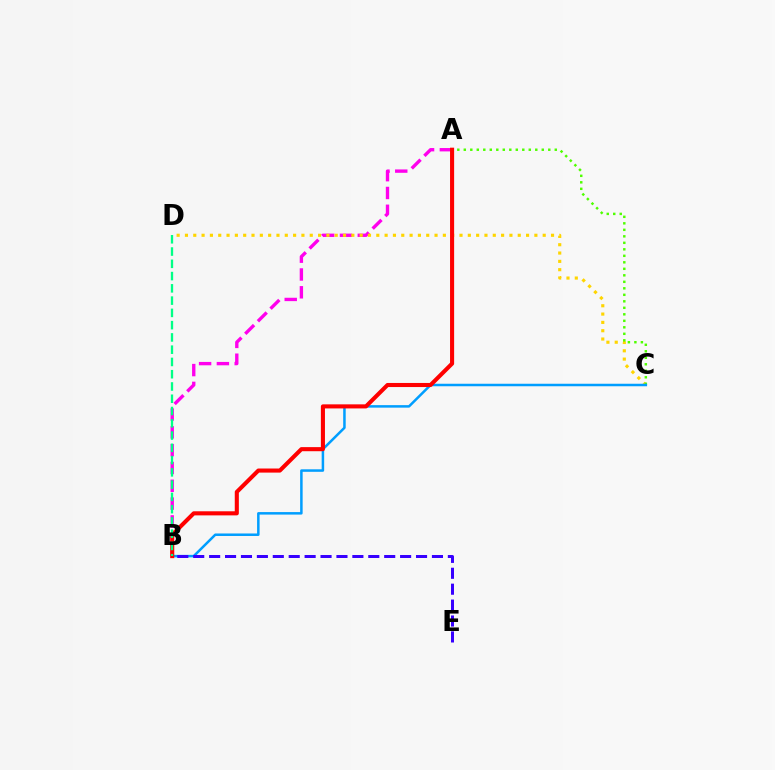{('A', 'B'): [{'color': '#ff00ed', 'line_style': 'dashed', 'thickness': 2.42}, {'color': '#ff0000', 'line_style': 'solid', 'thickness': 2.94}], ('C', 'D'): [{'color': '#ffd500', 'line_style': 'dotted', 'thickness': 2.26}], ('A', 'C'): [{'color': '#4fff00', 'line_style': 'dotted', 'thickness': 1.77}], ('B', 'C'): [{'color': '#009eff', 'line_style': 'solid', 'thickness': 1.8}], ('B', 'D'): [{'color': '#00ff86', 'line_style': 'dashed', 'thickness': 1.67}], ('B', 'E'): [{'color': '#3700ff', 'line_style': 'dashed', 'thickness': 2.16}]}